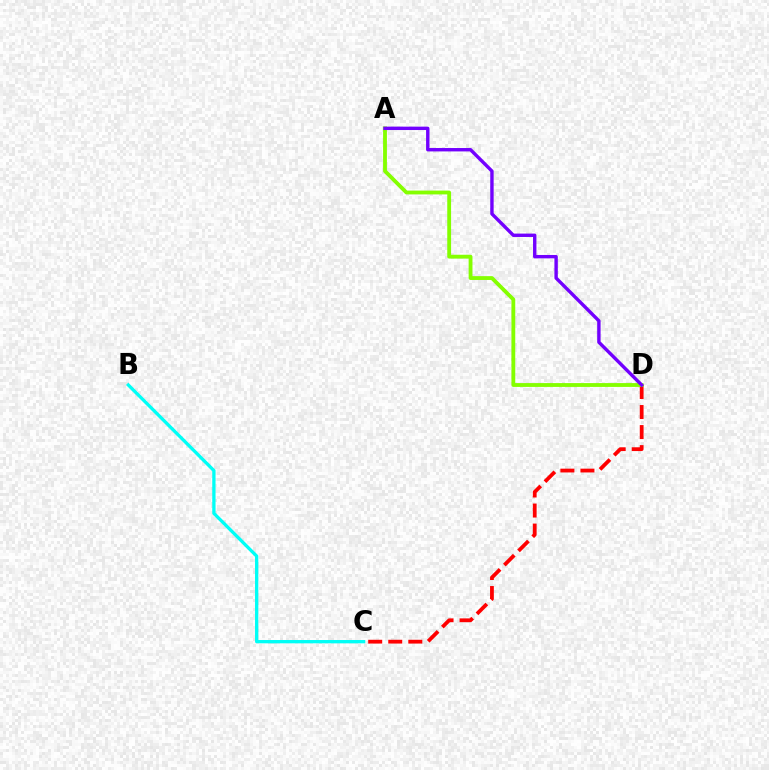{('C', 'D'): [{'color': '#ff0000', 'line_style': 'dashed', 'thickness': 2.72}], ('A', 'D'): [{'color': '#84ff00', 'line_style': 'solid', 'thickness': 2.76}, {'color': '#7200ff', 'line_style': 'solid', 'thickness': 2.44}], ('B', 'C'): [{'color': '#00fff6', 'line_style': 'solid', 'thickness': 2.37}]}